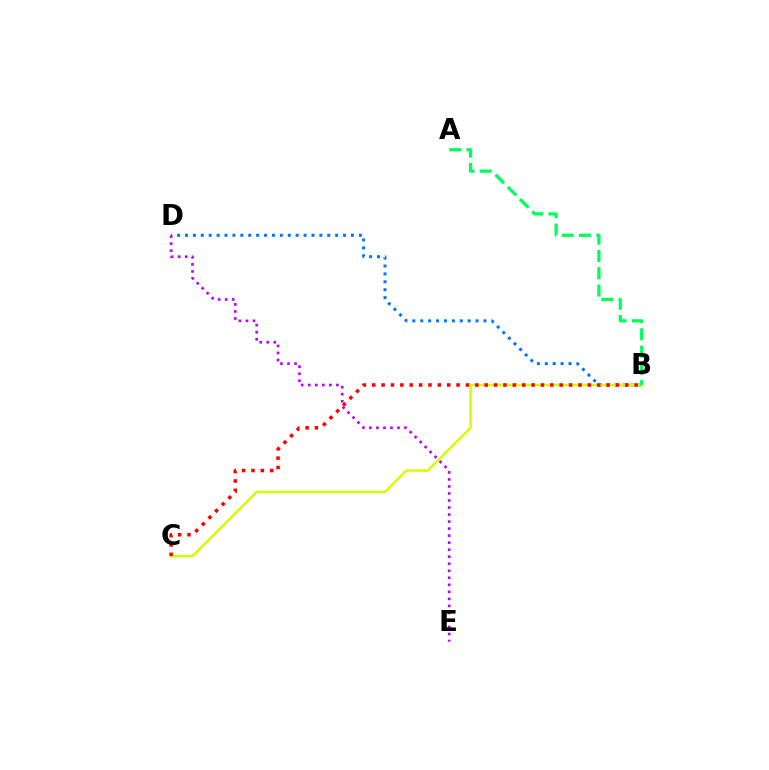{('B', 'D'): [{'color': '#0074ff', 'line_style': 'dotted', 'thickness': 2.15}], ('B', 'C'): [{'color': '#d1ff00', 'line_style': 'solid', 'thickness': 1.8}, {'color': '#ff0000', 'line_style': 'dotted', 'thickness': 2.55}], ('A', 'B'): [{'color': '#00ff5c', 'line_style': 'dashed', 'thickness': 2.35}], ('D', 'E'): [{'color': '#b900ff', 'line_style': 'dotted', 'thickness': 1.91}]}